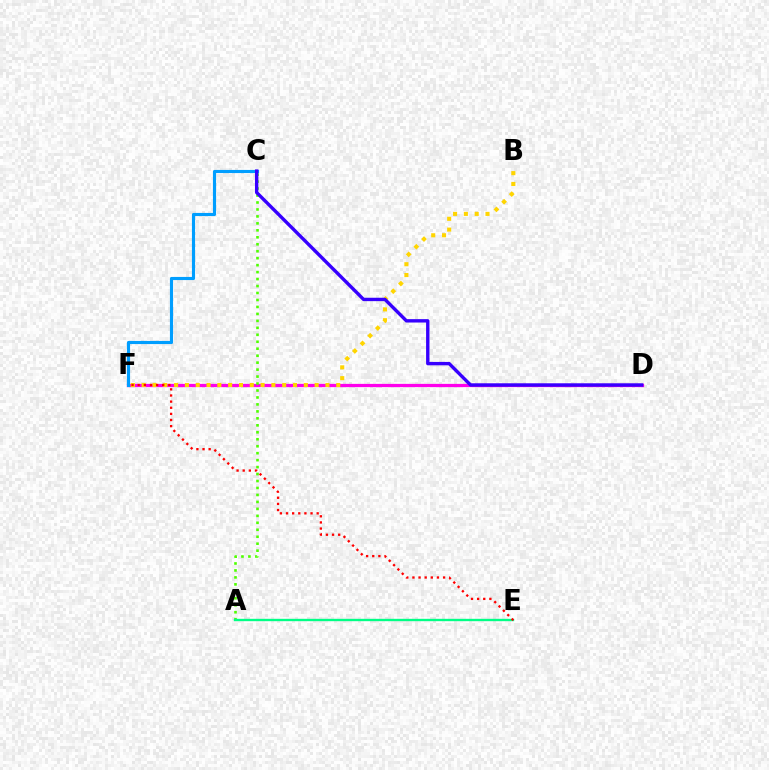{('D', 'F'): [{'color': '#ff00ed', 'line_style': 'solid', 'thickness': 2.33}], ('A', 'C'): [{'color': '#4fff00', 'line_style': 'dotted', 'thickness': 1.89}], ('A', 'E'): [{'color': '#00ff86', 'line_style': 'solid', 'thickness': 1.7}], ('C', 'F'): [{'color': '#009eff', 'line_style': 'solid', 'thickness': 2.26}], ('B', 'F'): [{'color': '#ffd500', 'line_style': 'dotted', 'thickness': 2.94}], ('C', 'D'): [{'color': '#3700ff', 'line_style': 'solid', 'thickness': 2.44}], ('E', 'F'): [{'color': '#ff0000', 'line_style': 'dotted', 'thickness': 1.67}]}